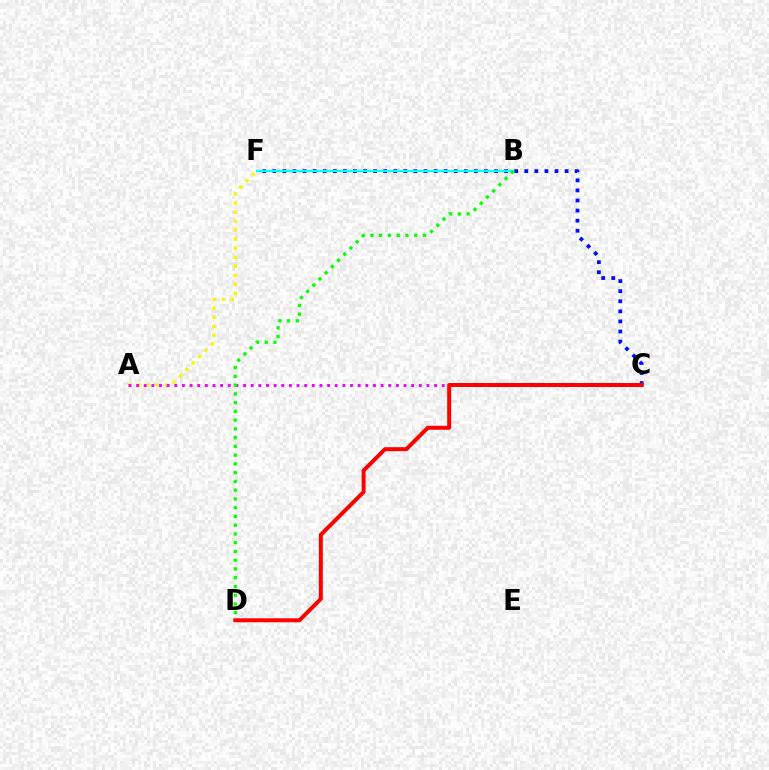{('C', 'F'): [{'color': '#0010ff', 'line_style': 'dotted', 'thickness': 2.74}], ('A', 'F'): [{'color': '#fcf500', 'line_style': 'dotted', 'thickness': 2.46}], ('B', 'F'): [{'color': '#00fff6', 'line_style': 'solid', 'thickness': 1.57}], ('A', 'C'): [{'color': '#ee00ff', 'line_style': 'dotted', 'thickness': 2.08}], ('B', 'D'): [{'color': '#08ff00', 'line_style': 'dotted', 'thickness': 2.38}], ('C', 'D'): [{'color': '#ff0000', 'line_style': 'solid', 'thickness': 2.86}]}